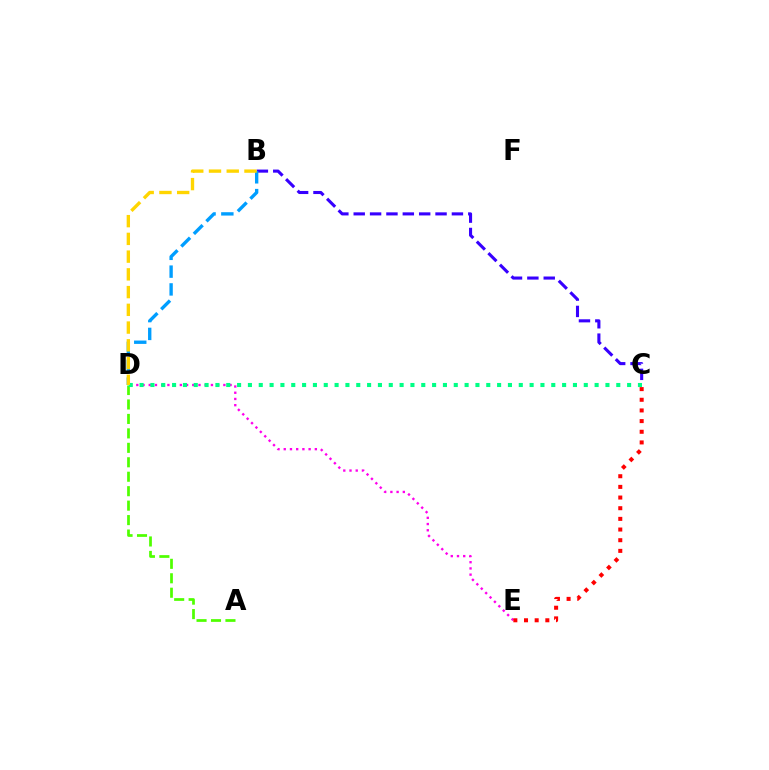{('D', 'E'): [{'color': '#ff00ed', 'line_style': 'dotted', 'thickness': 1.69}], ('A', 'D'): [{'color': '#4fff00', 'line_style': 'dashed', 'thickness': 1.96}], ('B', 'C'): [{'color': '#3700ff', 'line_style': 'dashed', 'thickness': 2.22}], ('C', 'D'): [{'color': '#00ff86', 'line_style': 'dotted', 'thickness': 2.94}], ('B', 'D'): [{'color': '#009eff', 'line_style': 'dashed', 'thickness': 2.42}, {'color': '#ffd500', 'line_style': 'dashed', 'thickness': 2.41}], ('C', 'E'): [{'color': '#ff0000', 'line_style': 'dotted', 'thickness': 2.9}]}